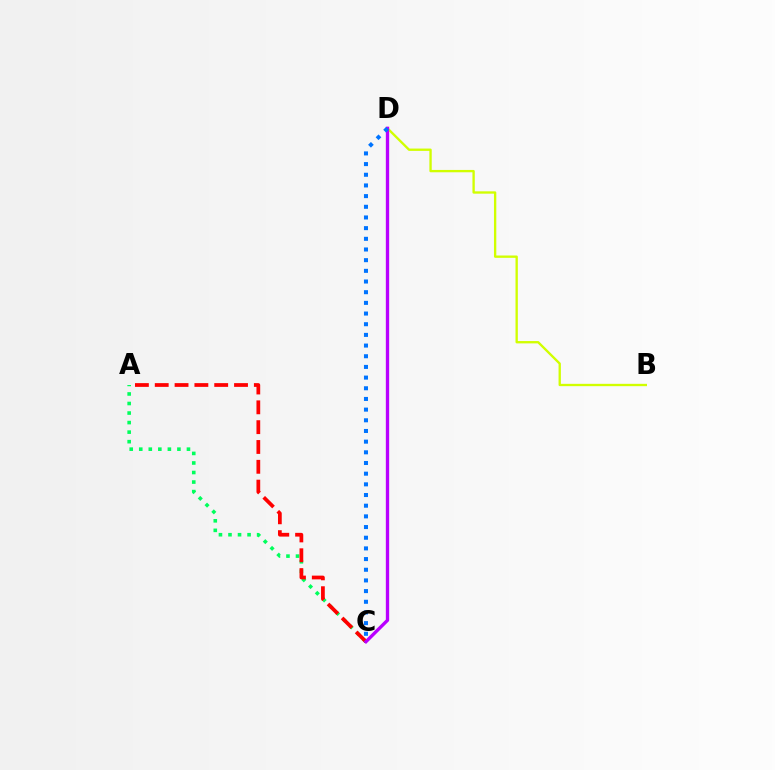{('B', 'D'): [{'color': '#d1ff00', 'line_style': 'solid', 'thickness': 1.68}], ('A', 'C'): [{'color': '#00ff5c', 'line_style': 'dotted', 'thickness': 2.59}, {'color': '#ff0000', 'line_style': 'dashed', 'thickness': 2.69}], ('C', 'D'): [{'color': '#b900ff', 'line_style': 'solid', 'thickness': 2.4}, {'color': '#0074ff', 'line_style': 'dotted', 'thickness': 2.9}]}